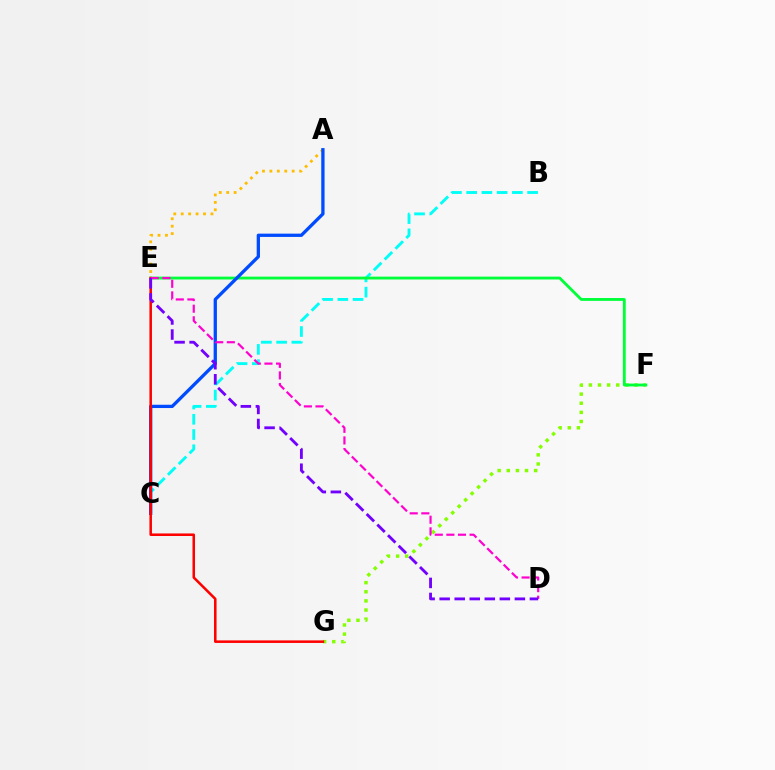{('F', 'G'): [{'color': '#84ff00', 'line_style': 'dotted', 'thickness': 2.48}], ('B', 'C'): [{'color': '#00fff6', 'line_style': 'dashed', 'thickness': 2.07}], ('A', 'E'): [{'color': '#ffbd00', 'line_style': 'dotted', 'thickness': 2.02}], ('E', 'F'): [{'color': '#00ff39', 'line_style': 'solid', 'thickness': 2.05}], ('A', 'C'): [{'color': '#004bff', 'line_style': 'solid', 'thickness': 2.37}], ('E', 'G'): [{'color': '#ff0000', 'line_style': 'solid', 'thickness': 1.83}], ('D', 'E'): [{'color': '#ff00cf', 'line_style': 'dashed', 'thickness': 1.58}, {'color': '#7200ff', 'line_style': 'dashed', 'thickness': 2.04}]}